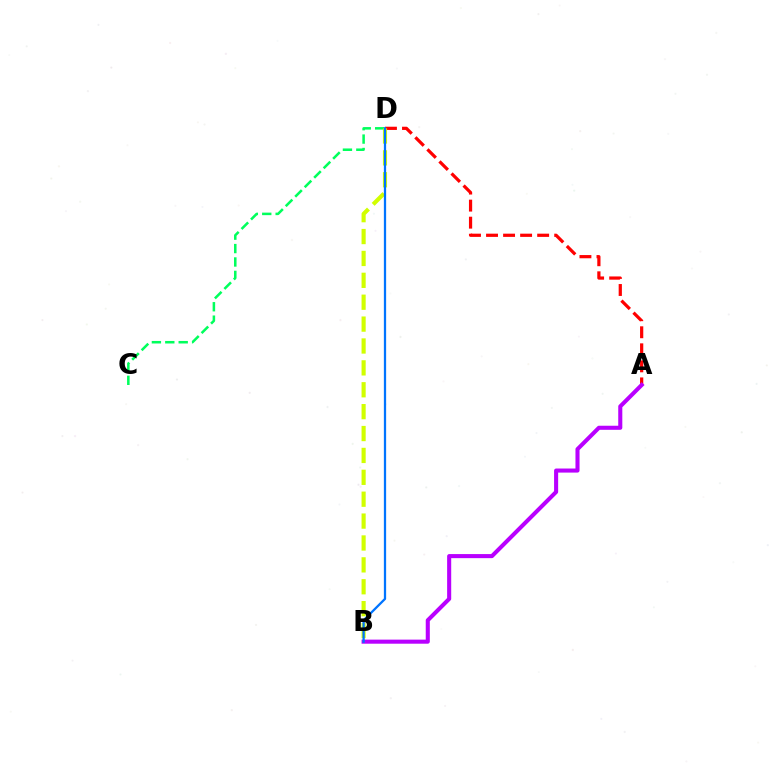{('C', 'D'): [{'color': '#00ff5c', 'line_style': 'dashed', 'thickness': 1.82}], ('A', 'D'): [{'color': '#ff0000', 'line_style': 'dashed', 'thickness': 2.32}], ('A', 'B'): [{'color': '#b900ff', 'line_style': 'solid', 'thickness': 2.93}], ('B', 'D'): [{'color': '#d1ff00', 'line_style': 'dashed', 'thickness': 2.97}, {'color': '#0074ff', 'line_style': 'solid', 'thickness': 1.63}]}